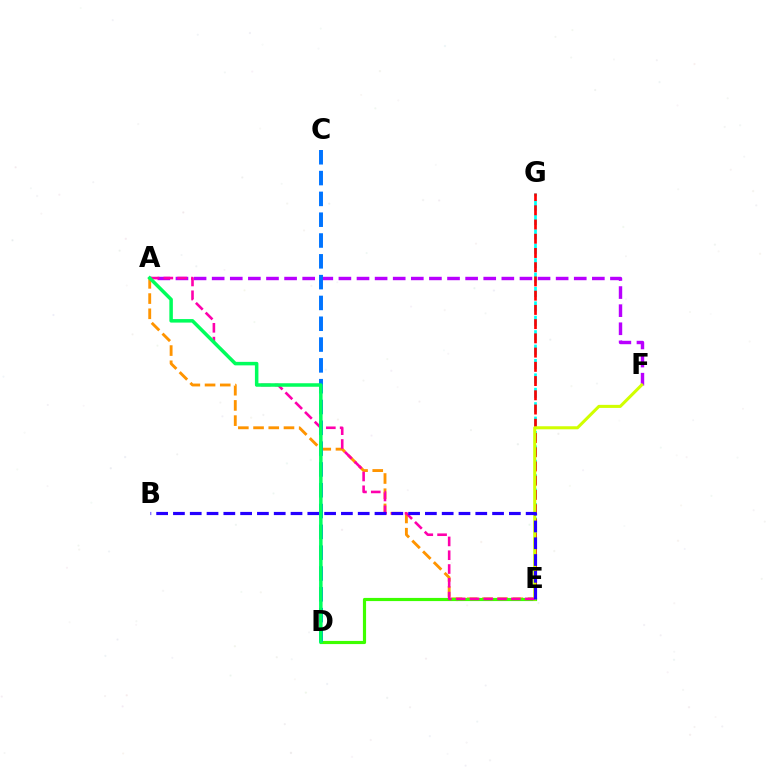{('A', 'E'): [{'color': '#ff9400', 'line_style': 'dashed', 'thickness': 2.07}, {'color': '#ff00ac', 'line_style': 'dashed', 'thickness': 1.87}], ('D', 'E'): [{'color': '#3dff00', 'line_style': 'solid', 'thickness': 2.27}], ('E', 'G'): [{'color': '#00fff6', 'line_style': 'dashed', 'thickness': 1.96}, {'color': '#ff0000', 'line_style': 'dashed', 'thickness': 1.93}], ('A', 'F'): [{'color': '#b900ff', 'line_style': 'dashed', 'thickness': 2.46}], ('E', 'F'): [{'color': '#d1ff00', 'line_style': 'solid', 'thickness': 2.19}], ('C', 'D'): [{'color': '#0074ff', 'line_style': 'dashed', 'thickness': 2.83}], ('B', 'E'): [{'color': '#2500ff', 'line_style': 'dashed', 'thickness': 2.28}], ('A', 'D'): [{'color': '#00ff5c', 'line_style': 'solid', 'thickness': 2.53}]}